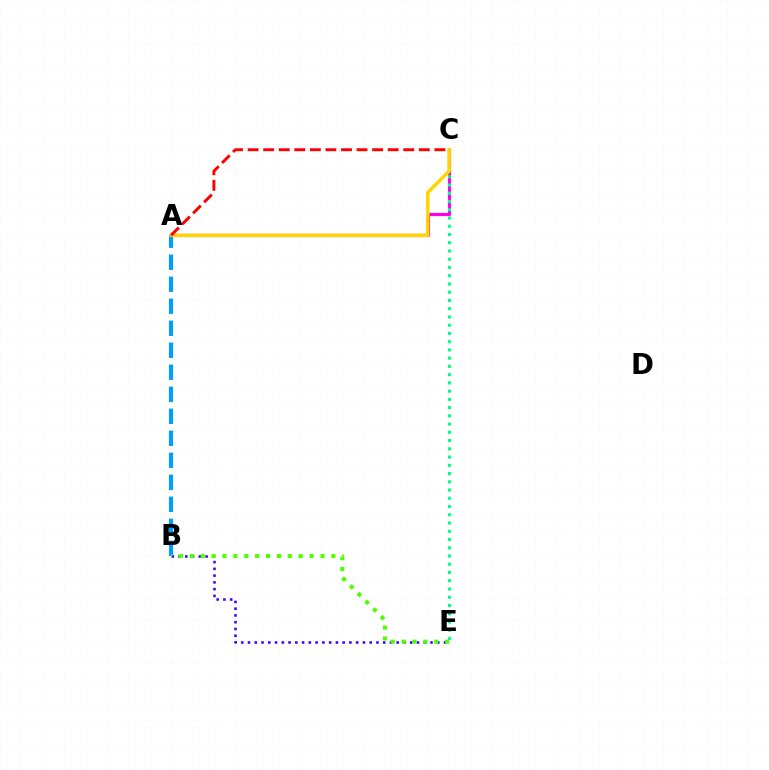{('B', 'E'): [{'color': '#3700ff', 'line_style': 'dotted', 'thickness': 1.84}, {'color': '#4fff00', 'line_style': 'dotted', 'thickness': 2.96}], ('A', 'B'): [{'color': '#009eff', 'line_style': 'dashed', 'thickness': 2.99}], ('A', 'C'): [{'color': '#ff00ed', 'line_style': 'solid', 'thickness': 2.29}, {'color': '#ffd500', 'line_style': 'solid', 'thickness': 2.51}, {'color': '#ff0000', 'line_style': 'dashed', 'thickness': 2.11}], ('C', 'E'): [{'color': '#00ff86', 'line_style': 'dotted', 'thickness': 2.24}]}